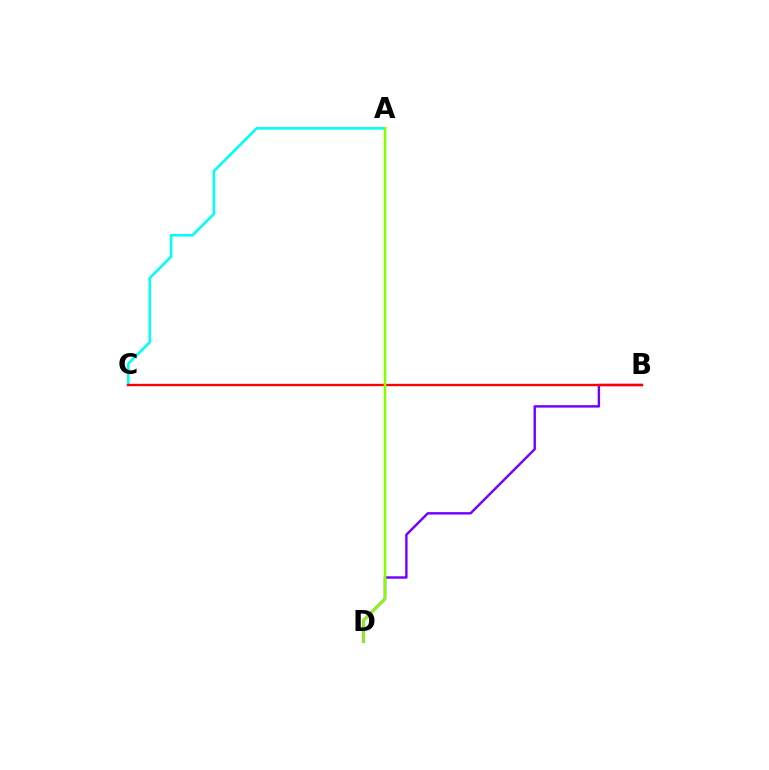{('B', 'D'): [{'color': '#7200ff', 'line_style': 'solid', 'thickness': 1.74}], ('A', 'C'): [{'color': '#00fff6', 'line_style': 'solid', 'thickness': 1.87}], ('B', 'C'): [{'color': '#ff0000', 'line_style': 'solid', 'thickness': 1.68}], ('A', 'D'): [{'color': '#84ff00', 'line_style': 'solid', 'thickness': 1.86}]}